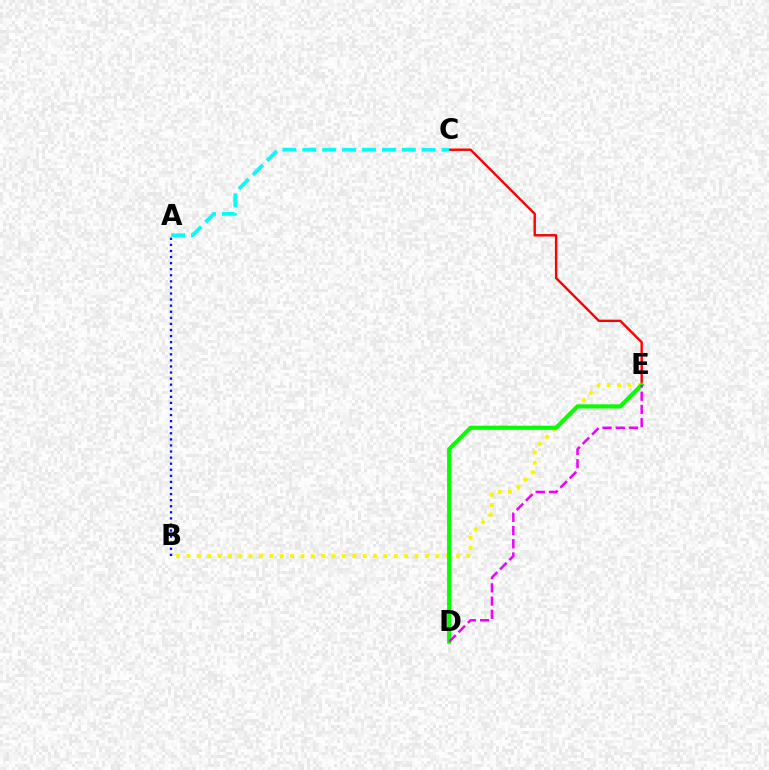{('C', 'E'): [{'color': '#ff0000', 'line_style': 'solid', 'thickness': 1.73}], ('B', 'E'): [{'color': '#fcf500', 'line_style': 'dotted', 'thickness': 2.82}], ('D', 'E'): [{'color': '#08ff00', 'line_style': 'solid', 'thickness': 2.99}, {'color': '#ee00ff', 'line_style': 'dashed', 'thickness': 1.8}], ('A', 'C'): [{'color': '#00fff6', 'line_style': 'dashed', 'thickness': 2.7}], ('A', 'B'): [{'color': '#0010ff', 'line_style': 'dotted', 'thickness': 1.65}]}